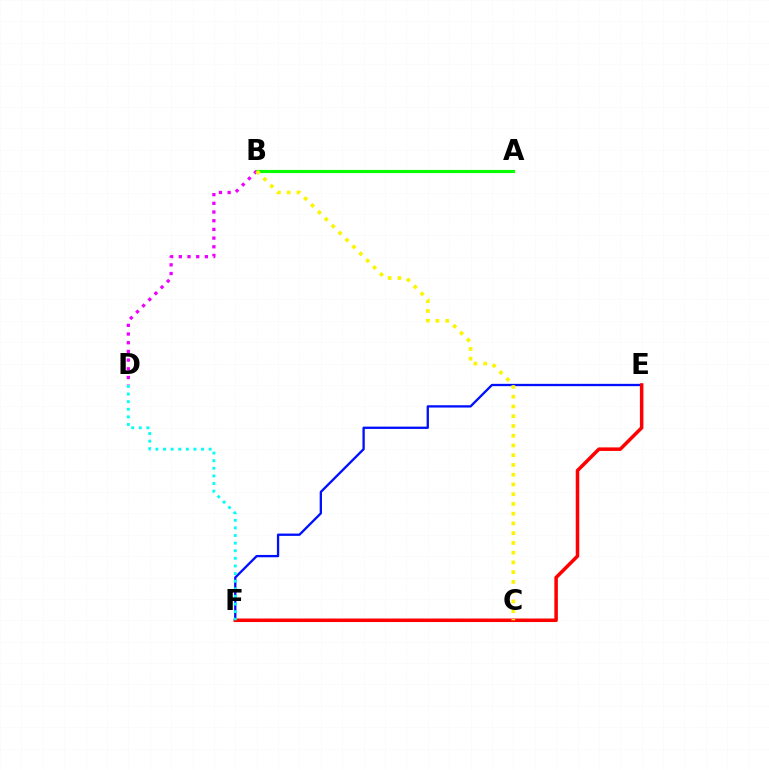{('A', 'B'): [{'color': '#08ff00', 'line_style': 'solid', 'thickness': 2.25}], ('B', 'D'): [{'color': '#ee00ff', 'line_style': 'dotted', 'thickness': 2.36}], ('E', 'F'): [{'color': '#0010ff', 'line_style': 'solid', 'thickness': 1.67}, {'color': '#ff0000', 'line_style': 'solid', 'thickness': 2.54}], ('B', 'C'): [{'color': '#fcf500', 'line_style': 'dotted', 'thickness': 2.65}], ('D', 'F'): [{'color': '#00fff6', 'line_style': 'dotted', 'thickness': 2.07}]}